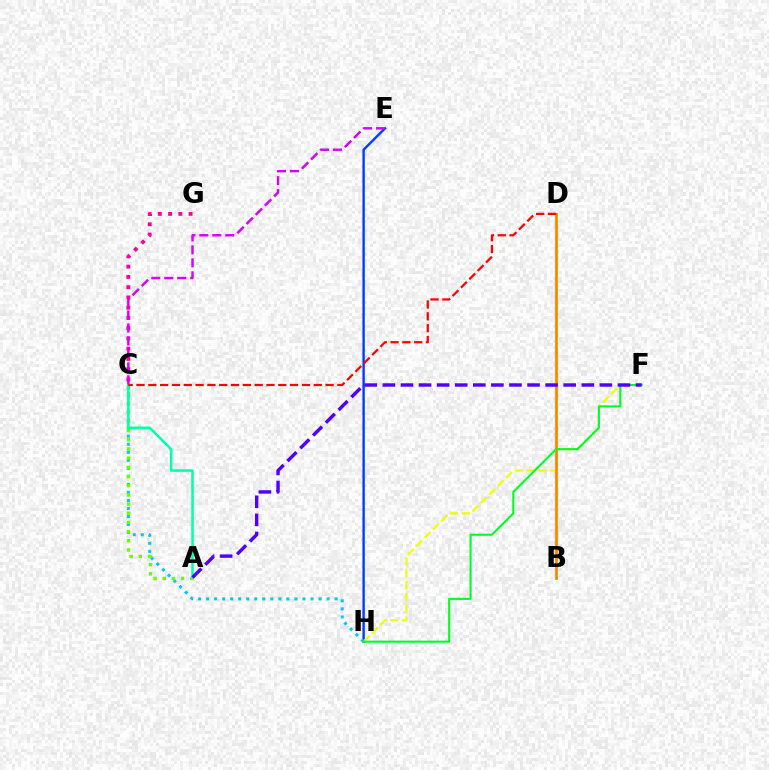{('E', 'H'): [{'color': '#003fff', 'line_style': 'solid', 'thickness': 1.74}], ('F', 'H'): [{'color': '#eeff00', 'line_style': 'dashed', 'thickness': 1.6}, {'color': '#00ff27', 'line_style': 'solid', 'thickness': 1.52}], ('B', 'D'): [{'color': '#ff8800', 'line_style': 'solid', 'thickness': 2.05}], ('C', 'G'): [{'color': '#ff00a0', 'line_style': 'dotted', 'thickness': 2.78}], ('C', 'H'): [{'color': '#00c7ff', 'line_style': 'dotted', 'thickness': 2.18}], ('A', 'C'): [{'color': '#66ff00', 'line_style': 'dotted', 'thickness': 2.49}, {'color': '#00ffaf', 'line_style': 'solid', 'thickness': 1.82}], ('A', 'F'): [{'color': '#4f00ff', 'line_style': 'dashed', 'thickness': 2.46}], ('C', 'E'): [{'color': '#d600ff', 'line_style': 'dashed', 'thickness': 1.76}], ('C', 'D'): [{'color': '#ff0000', 'line_style': 'dashed', 'thickness': 1.61}]}